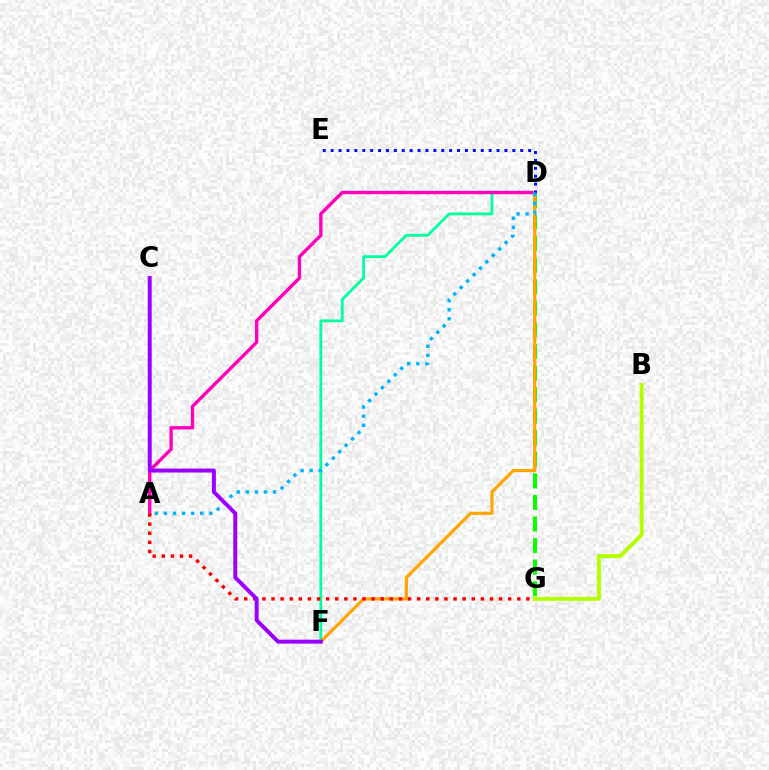{('D', 'F'): [{'color': '#00ff9d', 'line_style': 'solid', 'thickness': 2.02}, {'color': '#ffa500', 'line_style': 'solid', 'thickness': 2.28}], ('A', 'D'): [{'color': '#ff00bd', 'line_style': 'solid', 'thickness': 2.43}, {'color': '#00b5ff', 'line_style': 'dotted', 'thickness': 2.47}], ('D', 'G'): [{'color': '#08ff00', 'line_style': 'dashed', 'thickness': 2.93}], ('D', 'E'): [{'color': '#0010ff', 'line_style': 'dotted', 'thickness': 2.15}], ('A', 'G'): [{'color': '#ff0000', 'line_style': 'dotted', 'thickness': 2.47}], ('C', 'F'): [{'color': '#9b00ff', 'line_style': 'solid', 'thickness': 2.85}], ('B', 'G'): [{'color': '#b3ff00', 'line_style': 'solid', 'thickness': 2.83}]}